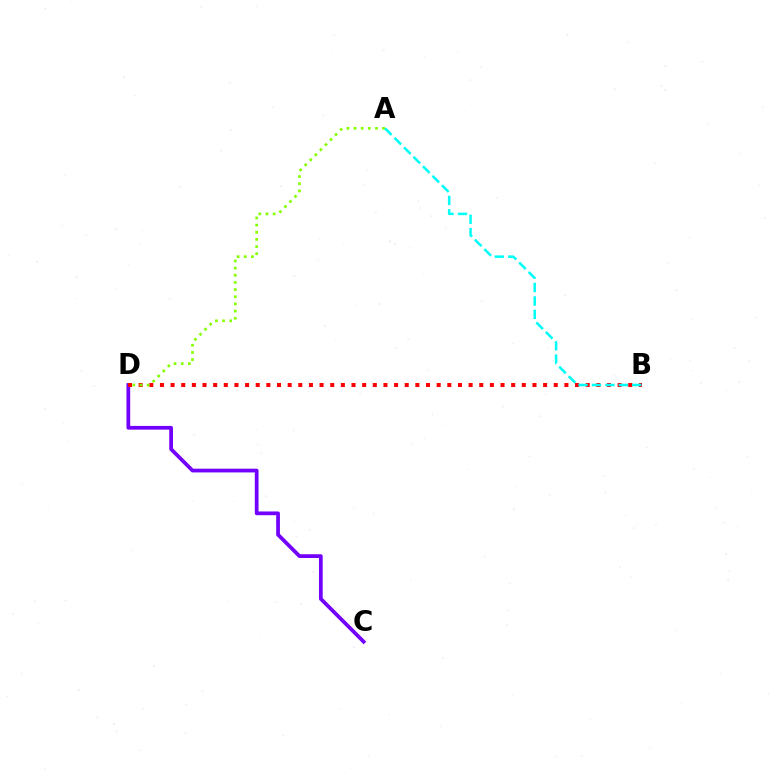{('C', 'D'): [{'color': '#7200ff', 'line_style': 'solid', 'thickness': 2.69}], ('B', 'D'): [{'color': '#ff0000', 'line_style': 'dotted', 'thickness': 2.89}], ('A', 'D'): [{'color': '#84ff00', 'line_style': 'dotted', 'thickness': 1.95}], ('A', 'B'): [{'color': '#00fff6', 'line_style': 'dashed', 'thickness': 1.82}]}